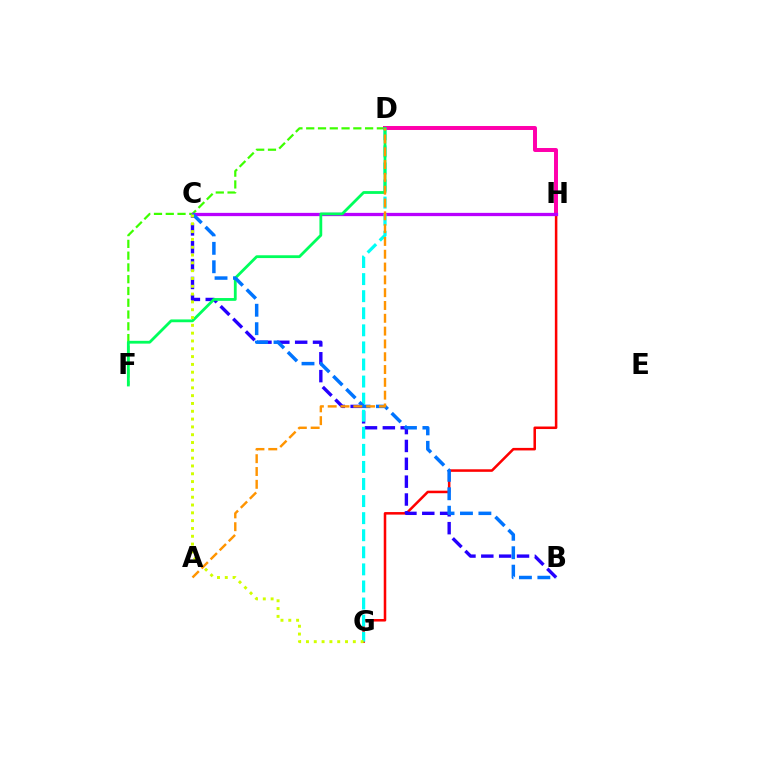{('G', 'H'): [{'color': '#ff0000', 'line_style': 'solid', 'thickness': 1.83}], ('B', 'C'): [{'color': '#2500ff', 'line_style': 'dashed', 'thickness': 2.43}, {'color': '#0074ff', 'line_style': 'dashed', 'thickness': 2.5}], ('D', 'F'): [{'color': '#3dff00', 'line_style': 'dashed', 'thickness': 1.6}, {'color': '#00ff5c', 'line_style': 'solid', 'thickness': 2.02}], ('D', 'H'): [{'color': '#ff00ac', 'line_style': 'solid', 'thickness': 2.86}], ('C', 'H'): [{'color': '#b900ff', 'line_style': 'solid', 'thickness': 2.36}], ('D', 'G'): [{'color': '#00fff6', 'line_style': 'dashed', 'thickness': 2.32}], ('C', 'G'): [{'color': '#d1ff00', 'line_style': 'dotted', 'thickness': 2.12}], ('A', 'D'): [{'color': '#ff9400', 'line_style': 'dashed', 'thickness': 1.74}]}